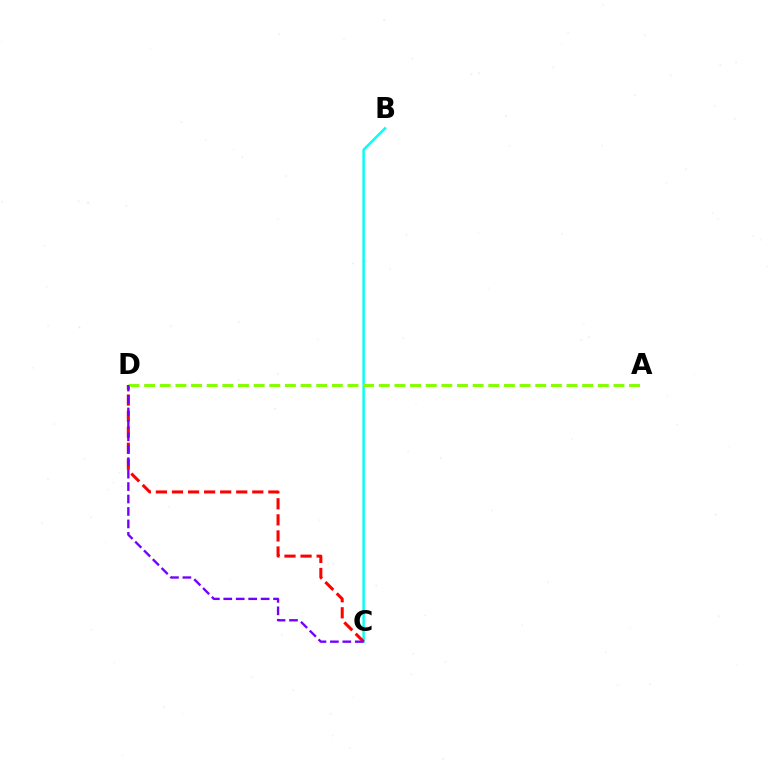{('B', 'C'): [{'color': '#00fff6', 'line_style': 'solid', 'thickness': 1.76}], ('C', 'D'): [{'color': '#ff0000', 'line_style': 'dashed', 'thickness': 2.18}, {'color': '#7200ff', 'line_style': 'dashed', 'thickness': 1.69}], ('A', 'D'): [{'color': '#84ff00', 'line_style': 'dashed', 'thickness': 2.13}]}